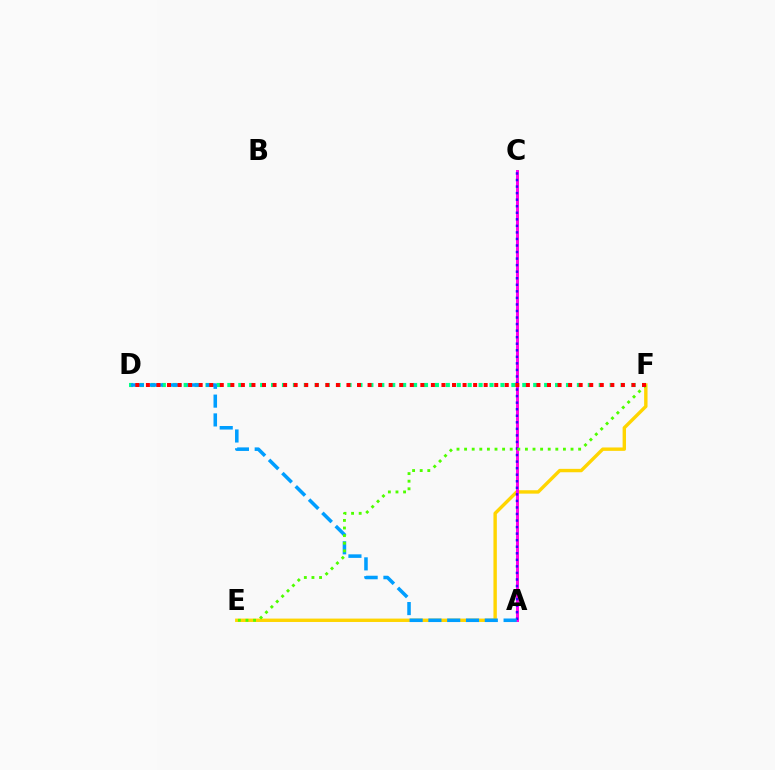{('D', 'F'): [{'color': '#00ff86', 'line_style': 'dotted', 'thickness': 2.97}, {'color': '#ff0000', 'line_style': 'dotted', 'thickness': 2.87}], ('E', 'F'): [{'color': '#ffd500', 'line_style': 'solid', 'thickness': 2.44}, {'color': '#4fff00', 'line_style': 'dotted', 'thickness': 2.07}], ('A', 'C'): [{'color': '#ff00ed', 'line_style': 'solid', 'thickness': 2.14}, {'color': '#3700ff', 'line_style': 'dotted', 'thickness': 1.78}], ('A', 'D'): [{'color': '#009eff', 'line_style': 'dashed', 'thickness': 2.55}]}